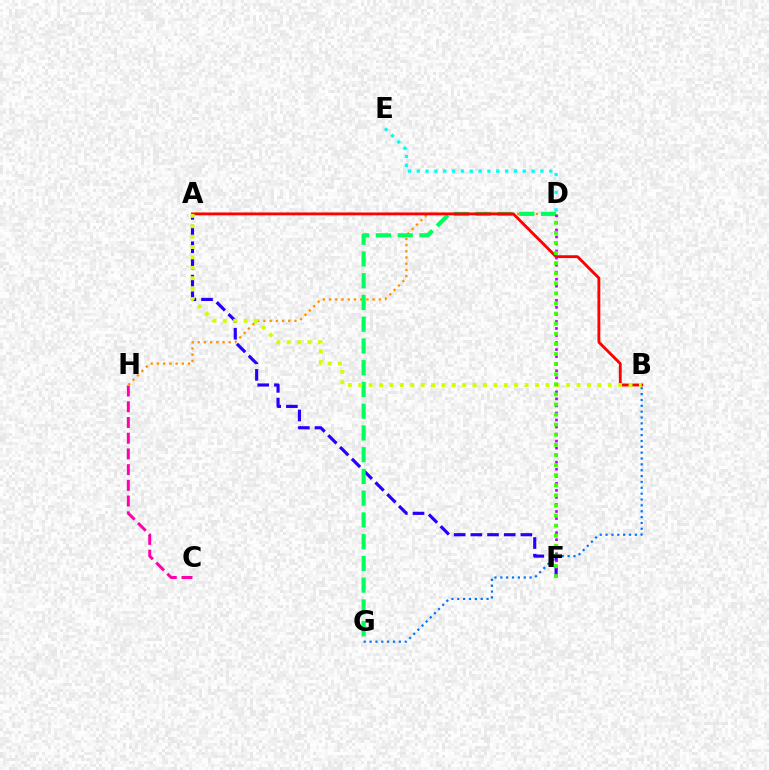{('C', 'H'): [{'color': '#ff00ac', 'line_style': 'dashed', 'thickness': 2.14}], ('D', 'H'): [{'color': '#ff9400', 'line_style': 'dotted', 'thickness': 1.69}], ('A', 'F'): [{'color': '#2500ff', 'line_style': 'dashed', 'thickness': 2.27}], ('D', 'E'): [{'color': '#00fff6', 'line_style': 'dotted', 'thickness': 2.4}], ('D', 'G'): [{'color': '#00ff5c', 'line_style': 'dashed', 'thickness': 2.95}], ('A', 'B'): [{'color': '#ff0000', 'line_style': 'solid', 'thickness': 2.05}, {'color': '#d1ff00', 'line_style': 'dotted', 'thickness': 2.82}], ('B', 'G'): [{'color': '#0074ff', 'line_style': 'dotted', 'thickness': 1.59}], ('D', 'F'): [{'color': '#b900ff', 'line_style': 'dotted', 'thickness': 1.91}, {'color': '#3dff00', 'line_style': 'dotted', 'thickness': 2.74}]}